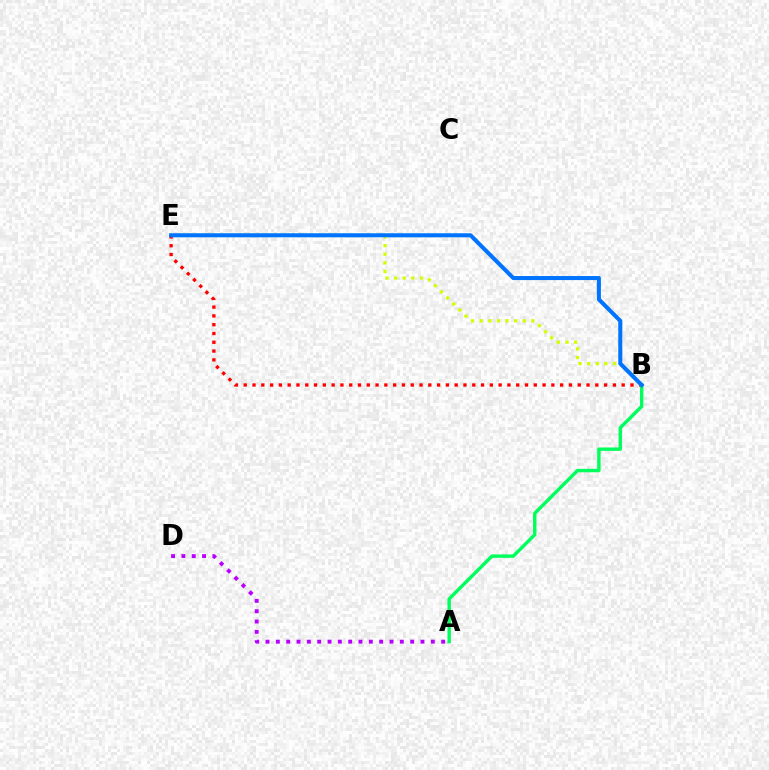{('B', 'E'): [{'color': '#ff0000', 'line_style': 'dotted', 'thickness': 2.39}, {'color': '#d1ff00', 'line_style': 'dotted', 'thickness': 2.34}, {'color': '#0074ff', 'line_style': 'solid', 'thickness': 2.91}], ('A', 'B'): [{'color': '#00ff5c', 'line_style': 'solid', 'thickness': 2.45}], ('A', 'D'): [{'color': '#b900ff', 'line_style': 'dotted', 'thickness': 2.81}]}